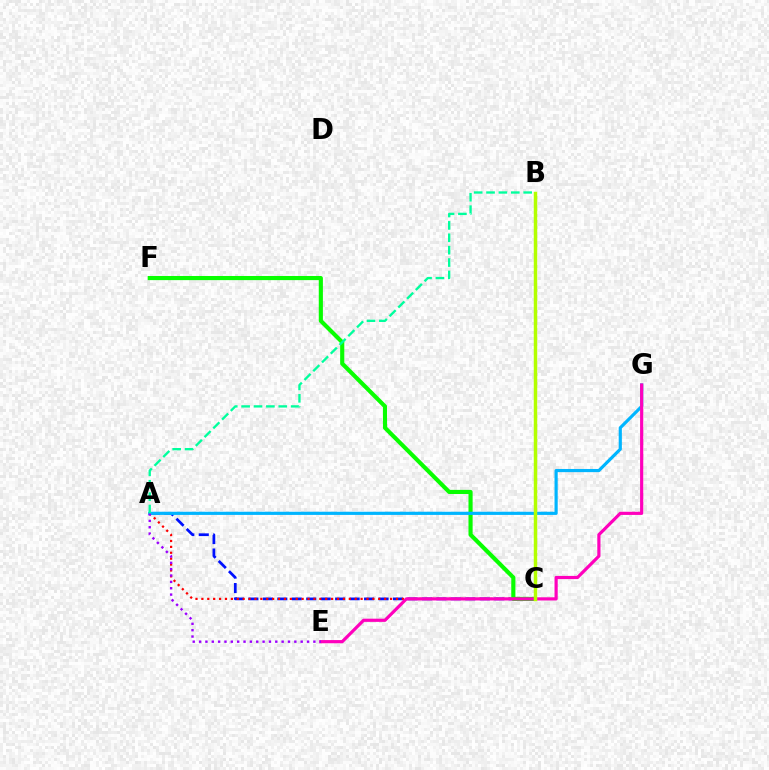{('A', 'C'): [{'color': '#0010ff', 'line_style': 'dashed', 'thickness': 1.96}, {'color': '#ff0000', 'line_style': 'dotted', 'thickness': 1.6}], ('C', 'F'): [{'color': '#08ff00', 'line_style': 'solid', 'thickness': 2.98}], ('B', 'C'): [{'color': '#ffa500', 'line_style': 'dotted', 'thickness': 2.11}, {'color': '#b3ff00', 'line_style': 'solid', 'thickness': 2.49}], ('A', 'G'): [{'color': '#00b5ff', 'line_style': 'solid', 'thickness': 2.28}], ('E', 'G'): [{'color': '#ff00bd', 'line_style': 'solid', 'thickness': 2.29}], ('A', 'E'): [{'color': '#9b00ff', 'line_style': 'dotted', 'thickness': 1.73}], ('A', 'B'): [{'color': '#00ff9d', 'line_style': 'dashed', 'thickness': 1.68}]}